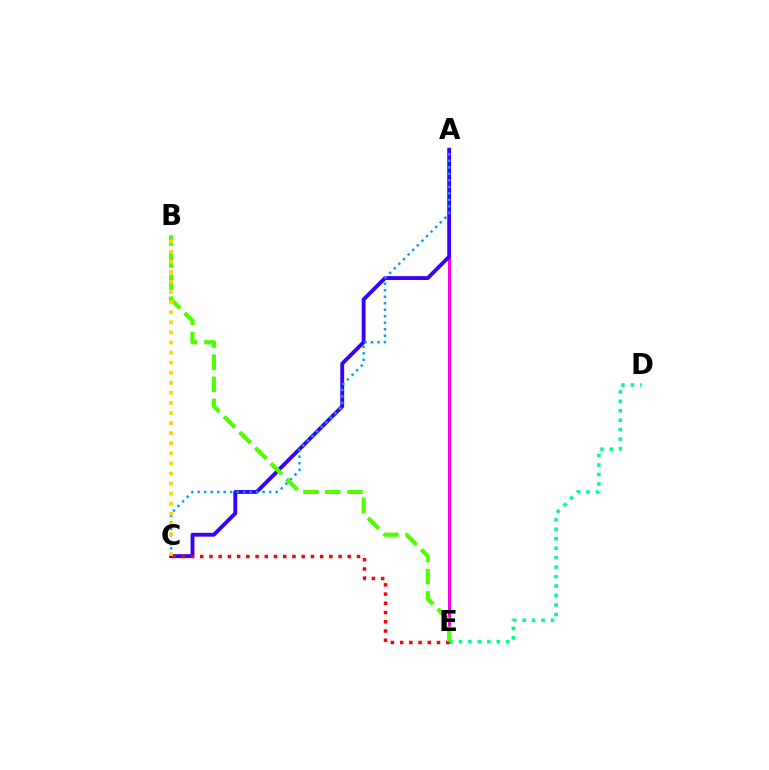{('A', 'E'): [{'color': '#ff00ed', 'line_style': 'solid', 'thickness': 2.16}], ('D', 'E'): [{'color': '#00ff86', 'line_style': 'dotted', 'thickness': 2.57}], ('A', 'C'): [{'color': '#3700ff', 'line_style': 'solid', 'thickness': 2.78}, {'color': '#009eff', 'line_style': 'dotted', 'thickness': 1.77}], ('C', 'E'): [{'color': '#ff0000', 'line_style': 'dotted', 'thickness': 2.51}], ('B', 'E'): [{'color': '#4fff00', 'line_style': 'dashed', 'thickness': 3.0}], ('B', 'C'): [{'color': '#ffd500', 'line_style': 'dotted', 'thickness': 2.74}]}